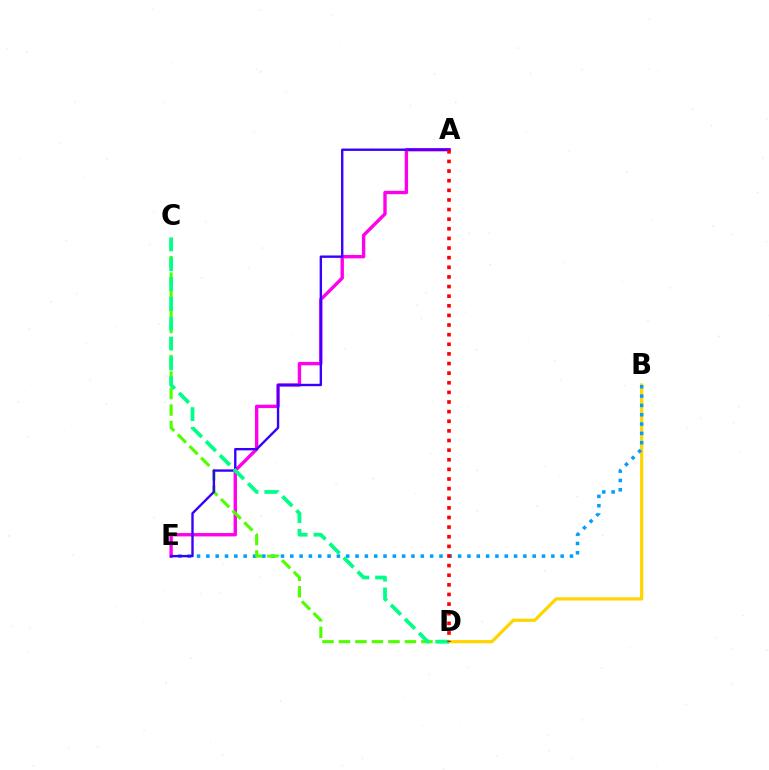{('B', 'D'): [{'color': '#ffd500', 'line_style': 'solid', 'thickness': 2.31}], ('B', 'E'): [{'color': '#009eff', 'line_style': 'dotted', 'thickness': 2.53}], ('A', 'E'): [{'color': '#ff00ed', 'line_style': 'solid', 'thickness': 2.43}, {'color': '#3700ff', 'line_style': 'solid', 'thickness': 1.72}], ('C', 'D'): [{'color': '#4fff00', 'line_style': 'dashed', 'thickness': 2.24}, {'color': '#00ff86', 'line_style': 'dashed', 'thickness': 2.7}], ('A', 'D'): [{'color': '#ff0000', 'line_style': 'dotted', 'thickness': 2.61}]}